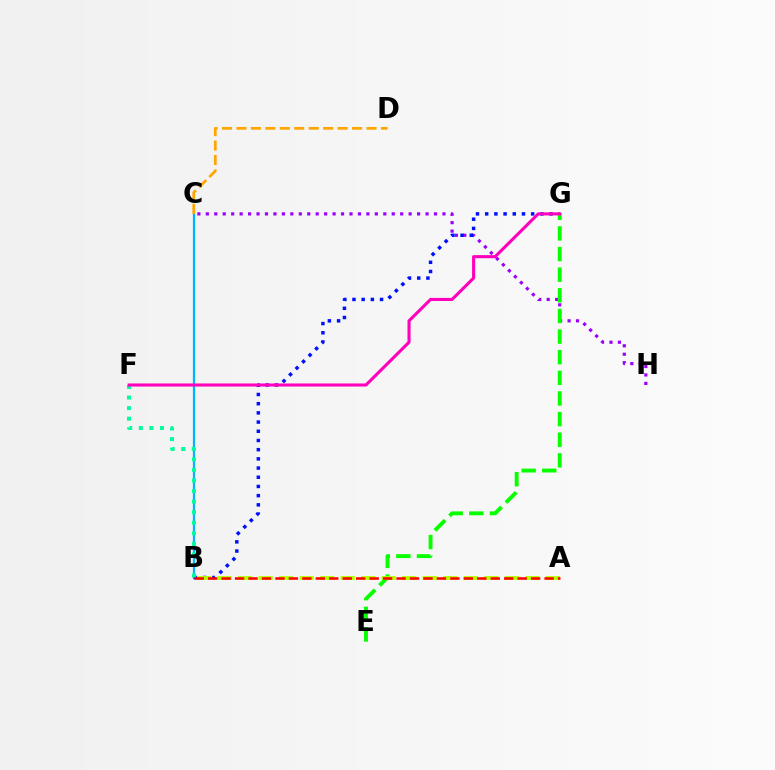{('C', 'H'): [{'color': '#9b00ff', 'line_style': 'dotted', 'thickness': 2.3}], ('B', 'C'): [{'color': '#00b5ff', 'line_style': 'solid', 'thickness': 1.62}], ('B', 'G'): [{'color': '#0010ff', 'line_style': 'dotted', 'thickness': 2.5}], ('B', 'F'): [{'color': '#00ff9d', 'line_style': 'dotted', 'thickness': 2.87}], ('E', 'G'): [{'color': '#08ff00', 'line_style': 'dashed', 'thickness': 2.8}], ('C', 'D'): [{'color': '#ffa500', 'line_style': 'dashed', 'thickness': 1.96}], ('A', 'B'): [{'color': '#b3ff00', 'line_style': 'dashed', 'thickness': 2.79}, {'color': '#ff0000', 'line_style': 'dashed', 'thickness': 1.83}], ('F', 'G'): [{'color': '#ff00bd', 'line_style': 'solid', 'thickness': 2.22}]}